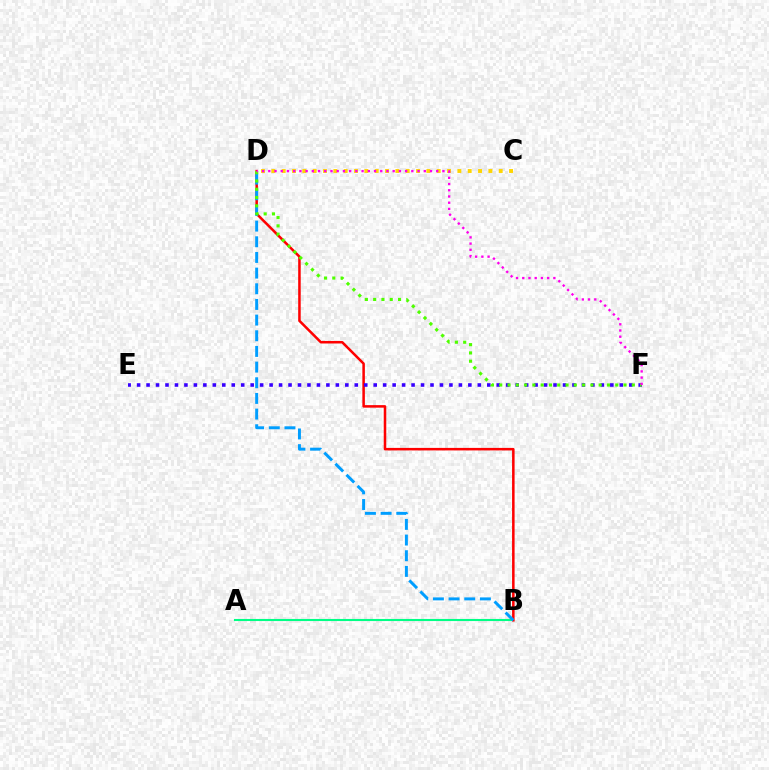{('A', 'B'): [{'color': '#00ff86', 'line_style': 'solid', 'thickness': 1.51}], ('B', 'D'): [{'color': '#ff0000', 'line_style': 'solid', 'thickness': 1.82}, {'color': '#009eff', 'line_style': 'dashed', 'thickness': 2.13}], ('C', 'D'): [{'color': '#ffd500', 'line_style': 'dotted', 'thickness': 2.81}], ('E', 'F'): [{'color': '#3700ff', 'line_style': 'dotted', 'thickness': 2.57}], ('D', 'F'): [{'color': '#4fff00', 'line_style': 'dotted', 'thickness': 2.25}, {'color': '#ff00ed', 'line_style': 'dotted', 'thickness': 1.69}]}